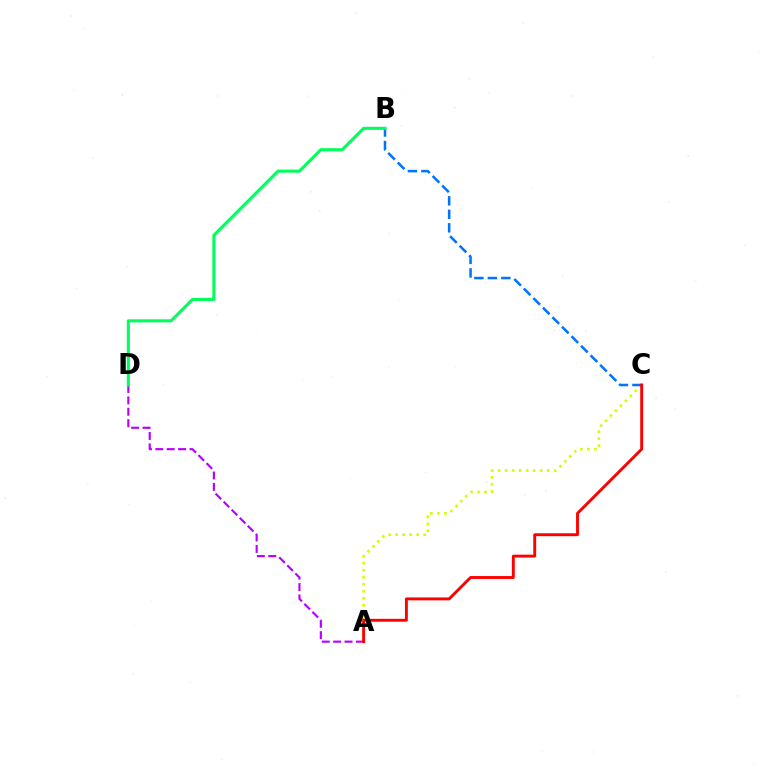{('A', 'C'): [{'color': '#d1ff00', 'line_style': 'dotted', 'thickness': 1.9}, {'color': '#ff0000', 'line_style': 'solid', 'thickness': 2.09}], ('B', 'C'): [{'color': '#0074ff', 'line_style': 'dashed', 'thickness': 1.83}], ('A', 'D'): [{'color': '#b900ff', 'line_style': 'dashed', 'thickness': 1.55}], ('B', 'D'): [{'color': '#00ff5c', 'line_style': 'solid', 'thickness': 2.22}]}